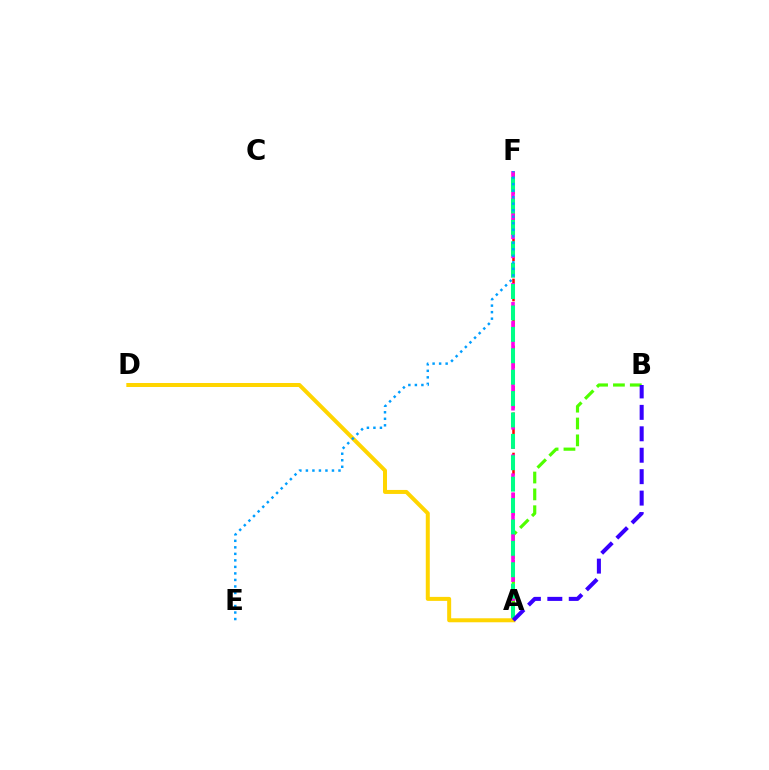{('A', 'F'): [{'color': '#ff0000', 'line_style': 'dashed', 'thickness': 1.82}, {'color': '#ff00ed', 'line_style': 'dashed', 'thickness': 2.59}, {'color': '#00ff86', 'line_style': 'dashed', 'thickness': 2.91}], ('A', 'B'): [{'color': '#4fff00', 'line_style': 'dashed', 'thickness': 2.29}, {'color': '#3700ff', 'line_style': 'dashed', 'thickness': 2.91}], ('A', 'D'): [{'color': '#ffd500', 'line_style': 'solid', 'thickness': 2.88}], ('E', 'F'): [{'color': '#009eff', 'line_style': 'dotted', 'thickness': 1.77}]}